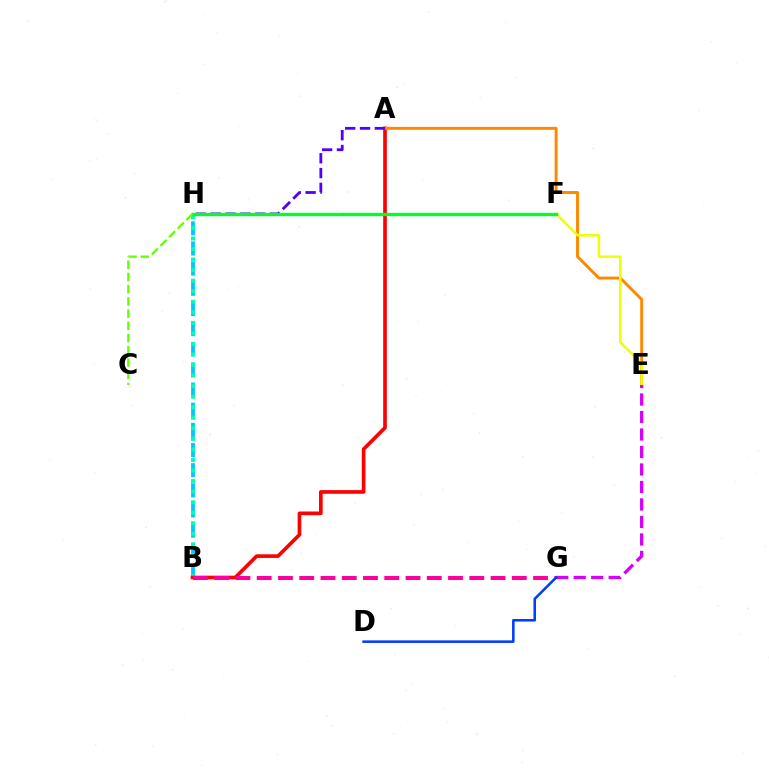{('B', 'H'): [{'color': '#00c7ff', 'line_style': 'dashed', 'thickness': 2.74}, {'color': '#00ffaf', 'line_style': 'dotted', 'thickness': 2.87}], ('A', 'B'): [{'color': '#ff0000', 'line_style': 'solid', 'thickness': 2.64}], ('A', 'E'): [{'color': '#ff8800', 'line_style': 'solid', 'thickness': 2.1}], ('E', 'F'): [{'color': '#eeff00', 'line_style': 'solid', 'thickness': 1.83}], ('A', 'H'): [{'color': '#4f00ff', 'line_style': 'dashed', 'thickness': 2.01}], ('E', 'G'): [{'color': '#d600ff', 'line_style': 'dashed', 'thickness': 2.38}], ('B', 'G'): [{'color': '#ff00a0', 'line_style': 'dashed', 'thickness': 2.89}], ('F', 'H'): [{'color': '#00ff27', 'line_style': 'solid', 'thickness': 2.41}], ('D', 'G'): [{'color': '#003fff', 'line_style': 'solid', 'thickness': 1.85}], ('C', 'H'): [{'color': '#66ff00', 'line_style': 'dashed', 'thickness': 1.66}]}